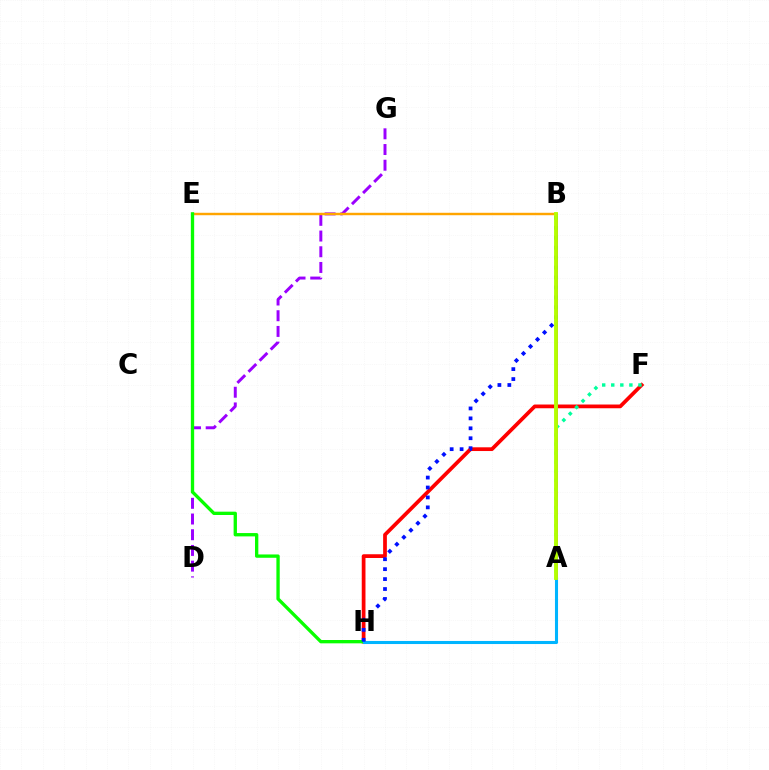{('D', 'G'): [{'color': '#9b00ff', 'line_style': 'dashed', 'thickness': 2.13}], ('A', 'B'): [{'color': '#ff00bd', 'line_style': 'solid', 'thickness': 2.16}, {'color': '#b3ff00', 'line_style': 'solid', 'thickness': 2.77}], ('F', 'H'): [{'color': '#ff0000', 'line_style': 'solid', 'thickness': 2.69}], ('A', 'F'): [{'color': '#00ff9d', 'line_style': 'dotted', 'thickness': 2.46}], ('B', 'E'): [{'color': '#ffa500', 'line_style': 'solid', 'thickness': 1.75}], ('E', 'H'): [{'color': '#08ff00', 'line_style': 'solid', 'thickness': 2.39}], ('A', 'H'): [{'color': '#00b5ff', 'line_style': 'solid', 'thickness': 2.21}], ('B', 'H'): [{'color': '#0010ff', 'line_style': 'dotted', 'thickness': 2.7}]}